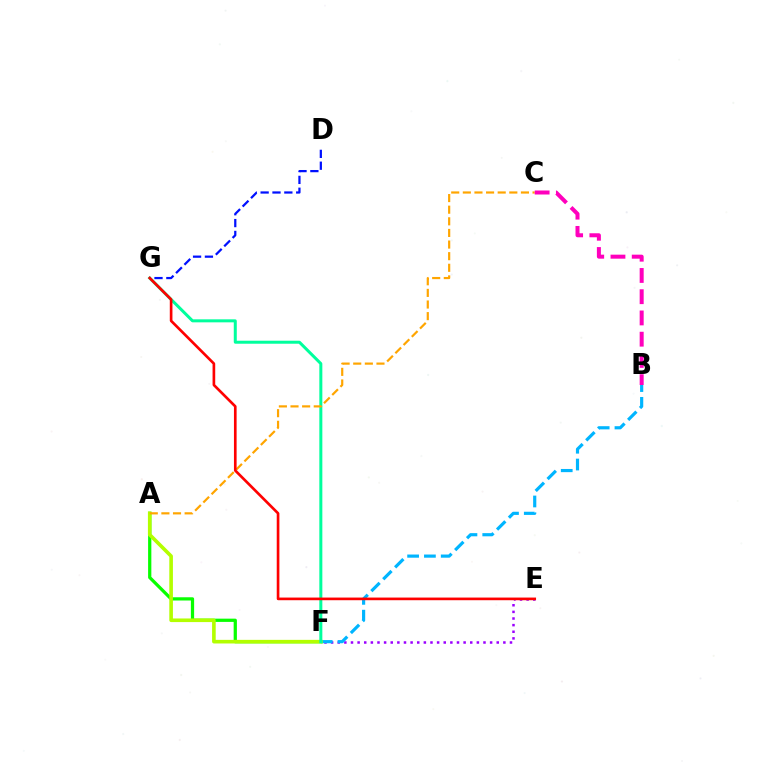{('E', 'F'): [{'color': '#9b00ff', 'line_style': 'dotted', 'thickness': 1.8}], ('A', 'F'): [{'color': '#08ff00', 'line_style': 'solid', 'thickness': 2.33}, {'color': '#b3ff00', 'line_style': 'solid', 'thickness': 2.6}], ('B', 'F'): [{'color': '#00b5ff', 'line_style': 'dashed', 'thickness': 2.28}], ('F', 'G'): [{'color': '#00ff9d', 'line_style': 'solid', 'thickness': 2.16}], ('A', 'C'): [{'color': '#ffa500', 'line_style': 'dashed', 'thickness': 1.58}], ('D', 'G'): [{'color': '#0010ff', 'line_style': 'dashed', 'thickness': 1.61}], ('B', 'C'): [{'color': '#ff00bd', 'line_style': 'dashed', 'thickness': 2.89}], ('E', 'G'): [{'color': '#ff0000', 'line_style': 'solid', 'thickness': 1.92}]}